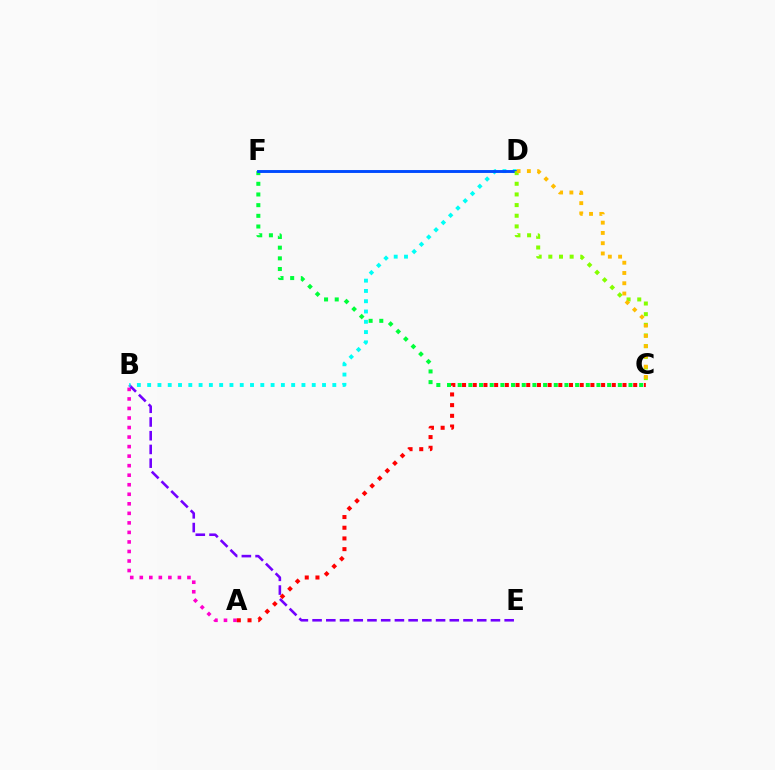{('A', 'B'): [{'color': '#ff00cf', 'line_style': 'dotted', 'thickness': 2.59}], ('B', 'E'): [{'color': '#7200ff', 'line_style': 'dashed', 'thickness': 1.86}], ('B', 'D'): [{'color': '#00fff6', 'line_style': 'dotted', 'thickness': 2.79}], ('A', 'C'): [{'color': '#ff0000', 'line_style': 'dotted', 'thickness': 2.91}], ('C', 'F'): [{'color': '#00ff39', 'line_style': 'dotted', 'thickness': 2.9}], ('D', 'F'): [{'color': '#004bff', 'line_style': 'solid', 'thickness': 2.08}], ('C', 'D'): [{'color': '#84ff00', 'line_style': 'dotted', 'thickness': 2.9}, {'color': '#ffbd00', 'line_style': 'dotted', 'thickness': 2.79}]}